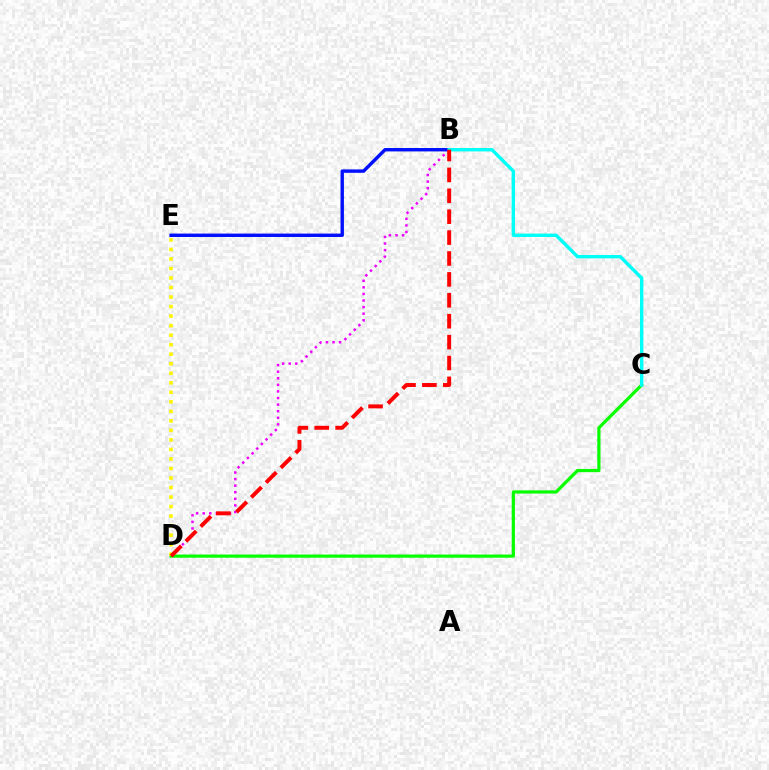{('C', 'D'): [{'color': '#08ff00', 'line_style': 'solid', 'thickness': 2.31}], ('B', 'D'): [{'color': '#ee00ff', 'line_style': 'dotted', 'thickness': 1.79}, {'color': '#ff0000', 'line_style': 'dashed', 'thickness': 2.84}], ('D', 'E'): [{'color': '#fcf500', 'line_style': 'dotted', 'thickness': 2.59}], ('B', 'E'): [{'color': '#0010ff', 'line_style': 'solid', 'thickness': 2.45}], ('B', 'C'): [{'color': '#00fff6', 'line_style': 'solid', 'thickness': 2.43}]}